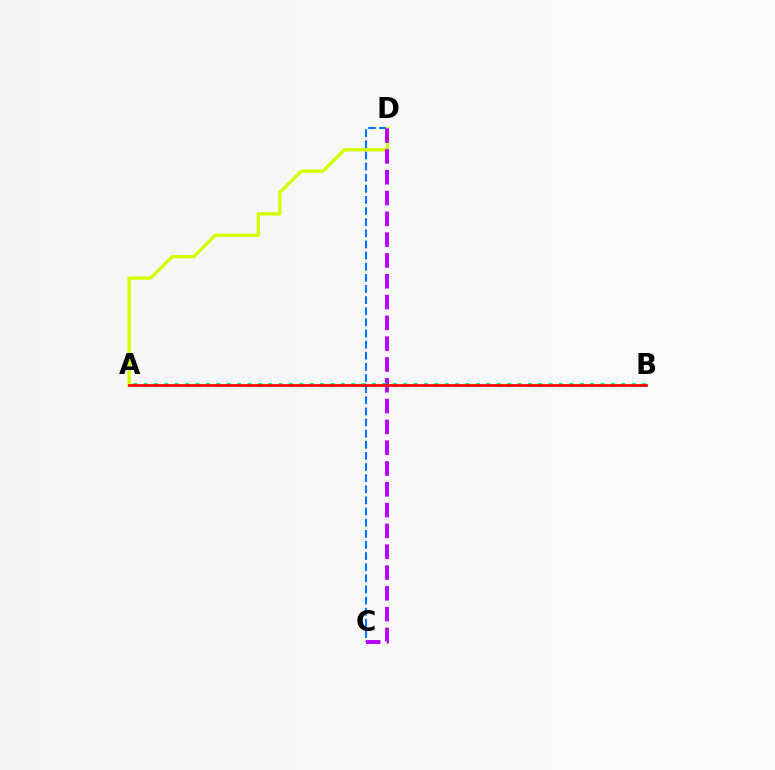{('C', 'D'): [{'color': '#0074ff', 'line_style': 'dashed', 'thickness': 1.51}, {'color': '#b900ff', 'line_style': 'dashed', 'thickness': 2.83}], ('A', 'D'): [{'color': '#d1ff00', 'line_style': 'solid', 'thickness': 2.4}], ('A', 'B'): [{'color': '#00ff5c', 'line_style': 'dotted', 'thickness': 2.82}, {'color': '#ff0000', 'line_style': 'solid', 'thickness': 1.98}]}